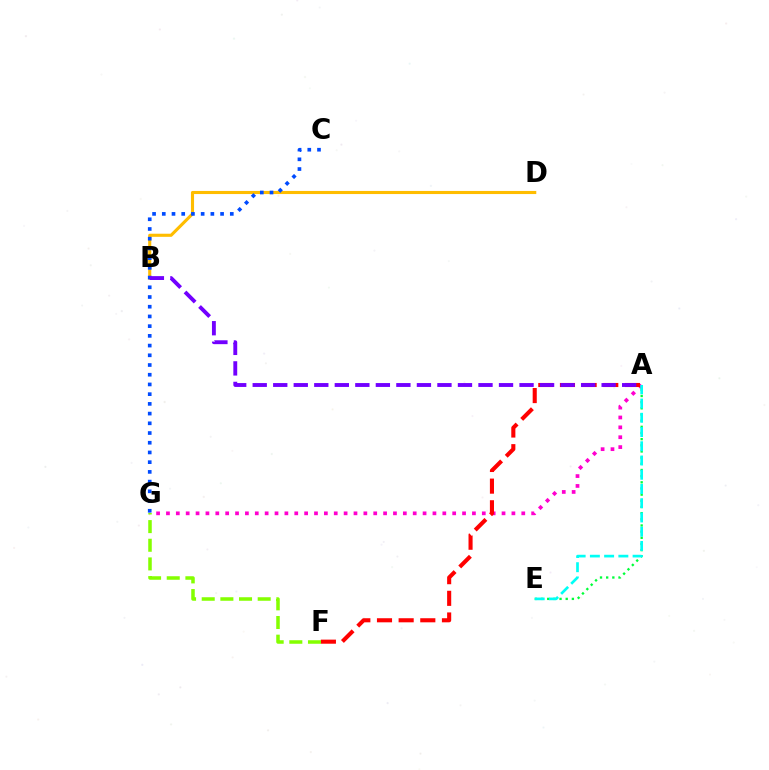{('A', 'E'): [{'color': '#00ff39', 'line_style': 'dotted', 'thickness': 1.68}, {'color': '#00fff6', 'line_style': 'dashed', 'thickness': 1.93}], ('A', 'G'): [{'color': '#ff00cf', 'line_style': 'dotted', 'thickness': 2.68}], ('A', 'F'): [{'color': '#ff0000', 'line_style': 'dashed', 'thickness': 2.94}], ('B', 'D'): [{'color': '#ffbd00', 'line_style': 'solid', 'thickness': 2.23}], ('C', 'G'): [{'color': '#004bff', 'line_style': 'dotted', 'thickness': 2.64}], ('A', 'B'): [{'color': '#7200ff', 'line_style': 'dashed', 'thickness': 2.79}], ('F', 'G'): [{'color': '#84ff00', 'line_style': 'dashed', 'thickness': 2.53}]}